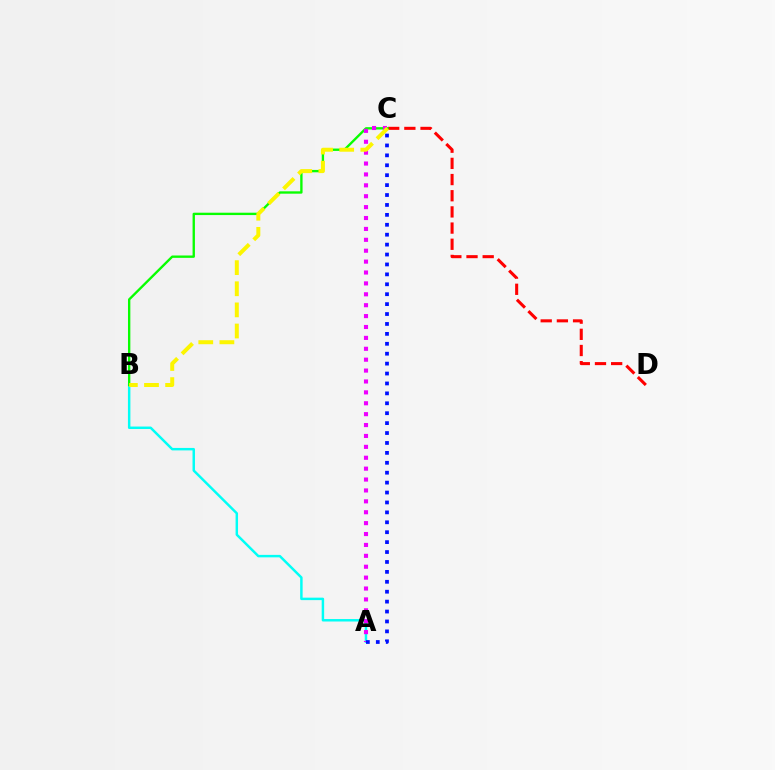{('C', 'D'): [{'color': '#ff0000', 'line_style': 'dashed', 'thickness': 2.2}], ('A', 'B'): [{'color': '#00fff6', 'line_style': 'solid', 'thickness': 1.77}], ('B', 'C'): [{'color': '#08ff00', 'line_style': 'solid', 'thickness': 1.7}, {'color': '#fcf500', 'line_style': 'dashed', 'thickness': 2.87}], ('A', 'C'): [{'color': '#ee00ff', 'line_style': 'dotted', 'thickness': 2.96}, {'color': '#0010ff', 'line_style': 'dotted', 'thickness': 2.69}]}